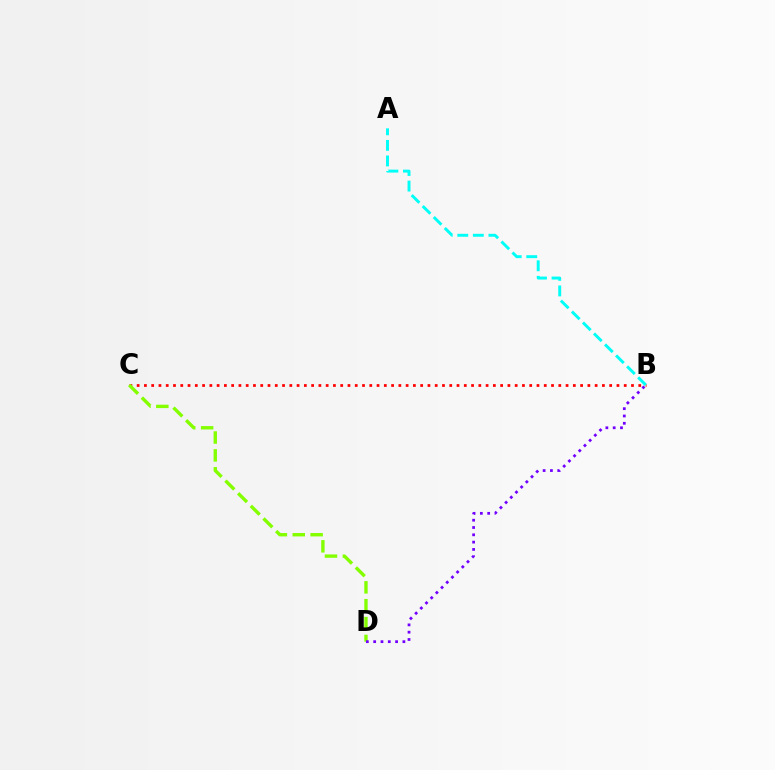{('B', 'C'): [{'color': '#ff0000', 'line_style': 'dotted', 'thickness': 1.98}], ('C', 'D'): [{'color': '#84ff00', 'line_style': 'dashed', 'thickness': 2.43}], ('B', 'D'): [{'color': '#7200ff', 'line_style': 'dotted', 'thickness': 1.99}], ('A', 'B'): [{'color': '#00fff6', 'line_style': 'dashed', 'thickness': 2.11}]}